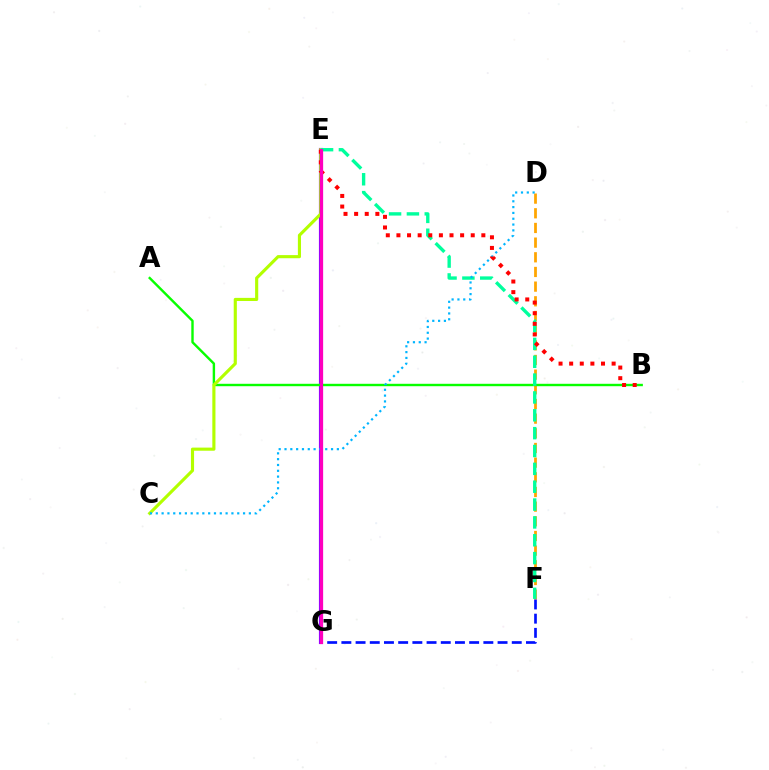{('E', 'G'): [{'color': '#9b00ff', 'line_style': 'solid', 'thickness': 2.99}, {'color': '#ff00bd', 'line_style': 'solid', 'thickness': 2.23}], ('D', 'F'): [{'color': '#ffa500', 'line_style': 'dashed', 'thickness': 1.99}], ('A', 'B'): [{'color': '#08ff00', 'line_style': 'solid', 'thickness': 1.74}], ('C', 'E'): [{'color': '#b3ff00', 'line_style': 'solid', 'thickness': 2.25}], ('E', 'F'): [{'color': '#00ff9d', 'line_style': 'dashed', 'thickness': 2.43}], ('F', 'G'): [{'color': '#0010ff', 'line_style': 'dashed', 'thickness': 1.93}], ('C', 'D'): [{'color': '#00b5ff', 'line_style': 'dotted', 'thickness': 1.58}], ('B', 'E'): [{'color': '#ff0000', 'line_style': 'dotted', 'thickness': 2.88}]}